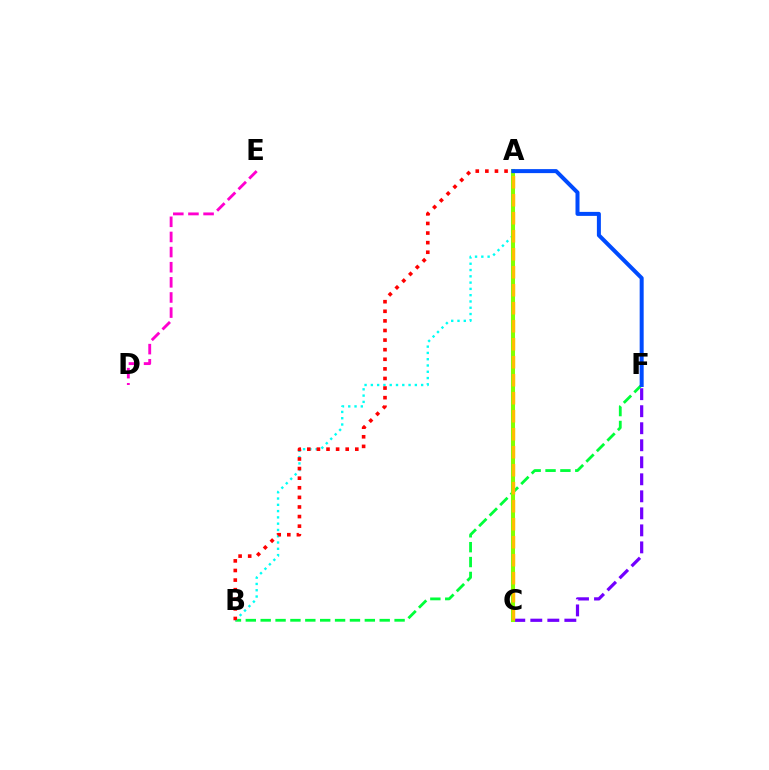{('B', 'F'): [{'color': '#00ff39', 'line_style': 'dashed', 'thickness': 2.02}], ('A', 'B'): [{'color': '#00fff6', 'line_style': 'dotted', 'thickness': 1.71}, {'color': '#ff0000', 'line_style': 'dotted', 'thickness': 2.61}], ('C', 'F'): [{'color': '#7200ff', 'line_style': 'dashed', 'thickness': 2.31}], ('A', 'C'): [{'color': '#84ff00', 'line_style': 'solid', 'thickness': 2.92}, {'color': '#ffbd00', 'line_style': 'dashed', 'thickness': 2.45}], ('D', 'E'): [{'color': '#ff00cf', 'line_style': 'dashed', 'thickness': 2.06}], ('A', 'F'): [{'color': '#004bff', 'line_style': 'solid', 'thickness': 2.88}]}